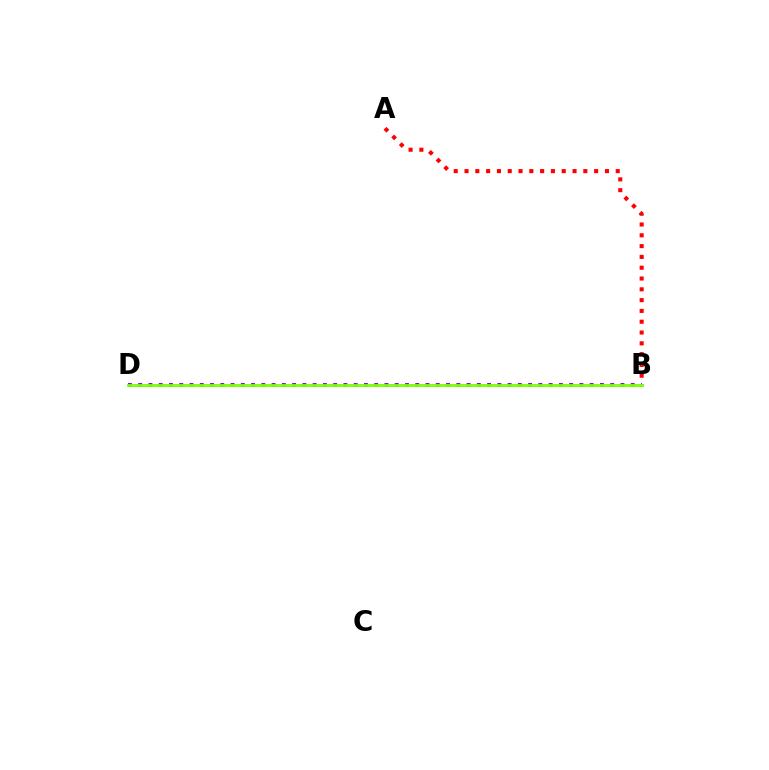{('A', 'B'): [{'color': '#ff0000', 'line_style': 'dotted', 'thickness': 2.93}], ('B', 'D'): [{'color': '#00fff6', 'line_style': 'solid', 'thickness': 1.8}, {'color': '#7200ff', 'line_style': 'dotted', 'thickness': 2.79}, {'color': '#84ff00', 'line_style': 'solid', 'thickness': 1.97}]}